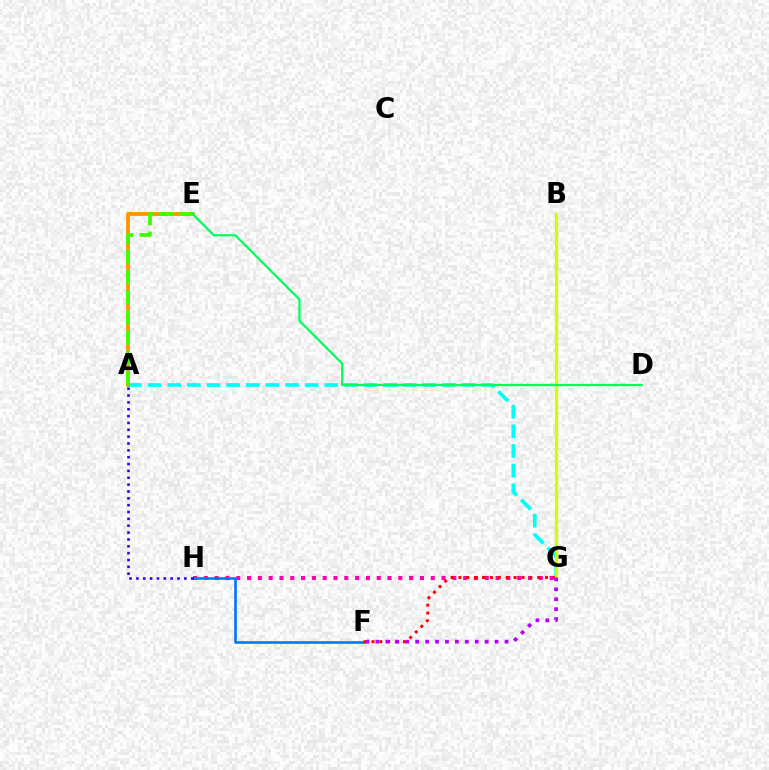{('A', 'G'): [{'color': '#00fff6', 'line_style': 'dashed', 'thickness': 2.67}], ('G', 'H'): [{'color': '#ff00ac', 'line_style': 'dotted', 'thickness': 2.94}], ('F', 'H'): [{'color': '#0074ff', 'line_style': 'solid', 'thickness': 1.87}], ('A', 'E'): [{'color': '#ff9400', 'line_style': 'solid', 'thickness': 2.74}, {'color': '#3dff00', 'line_style': 'dashed', 'thickness': 2.74}], ('A', 'H'): [{'color': '#2500ff', 'line_style': 'dotted', 'thickness': 1.86}], ('F', 'G'): [{'color': '#ff0000', 'line_style': 'dotted', 'thickness': 2.14}, {'color': '#b900ff', 'line_style': 'dotted', 'thickness': 2.7}], ('B', 'G'): [{'color': '#d1ff00', 'line_style': 'solid', 'thickness': 2.34}], ('D', 'E'): [{'color': '#00ff5c', 'line_style': 'solid', 'thickness': 1.63}]}